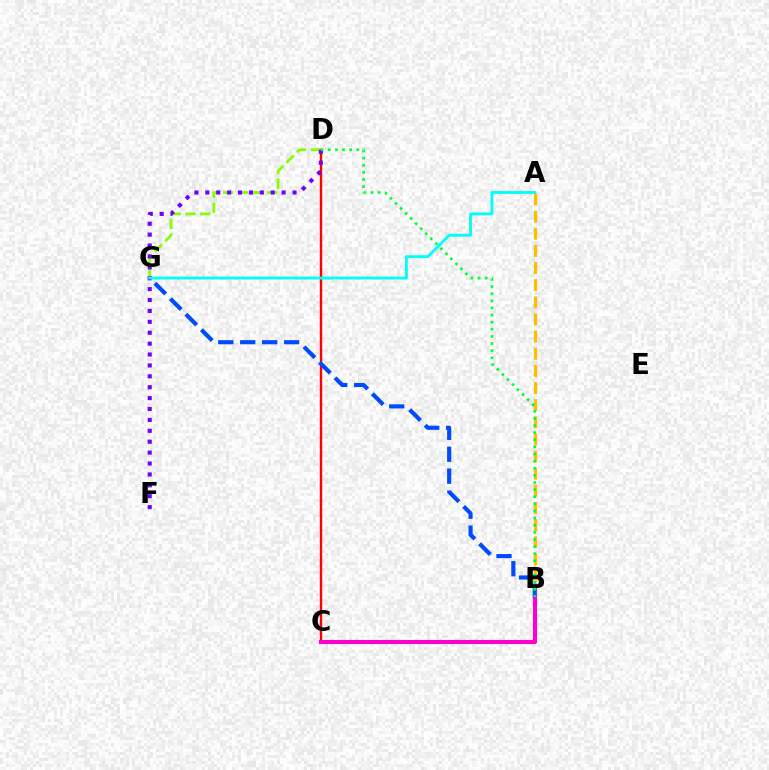{('A', 'B'): [{'color': '#ffbd00', 'line_style': 'dashed', 'thickness': 2.33}], ('C', 'D'): [{'color': '#ff0000', 'line_style': 'solid', 'thickness': 1.72}], ('B', 'G'): [{'color': '#004bff', 'line_style': 'dashed', 'thickness': 2.98}], ('D', 'G'): [{'color': '#84ff00', 'line_style': 'dashed', 'thickness': 2.0}], ('D', 'F'): [{'color': '#7200ff', 'line_style': 'dotted', 'thickness': 2.96}], ('A', 'G'): [{'color': '#00fff6', 'line_style': 'solid', 'thickness': 2.05}], ('B', 'D'): [{'color': '#00ff39', 'line_style': 'dotted', 'thickness': 1.94}], ('B', 'C'): [{'color': '#ff00cf', 'line_style': 'solid', 'thickness': 2.96}]}